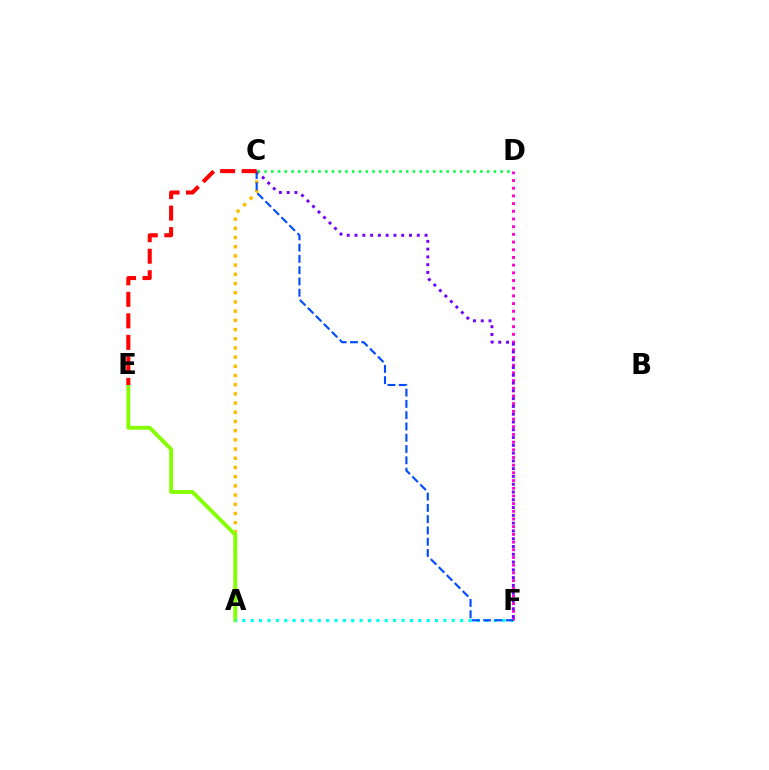{('A', 'C'): [{'color': '#ffbd00', 'line_style': 'dotted', 'thickness': 2.5}], ('A', 'E'): [{'color': '#84ff00', 'line_style': 'solid', 'thickness': 2.76}], ('A', 'F'): [{'color': '#00fff6', 'line_style': 'dotted', 'thickness': 2.28}], ('D', 'F'): [{'color': '#ff00cf', 'line_style': 'dotted', 'thickness': 2.09}], ('C', 'F'): [{'color': '#004bff', 'line_style': 'dashed', 'thickness': 1.53}, {'color': '#7200ff', 'line_style': 'dotted', 'thickness': 2.11}], ('C', 'D'): [{'color': '#00ff39', 'line_style': 'dotted', 'thickness': 1.83}], ('C', 'E'): [{'color': '#ff0000', 'line_style': 'dashed', 'thickness': 2.92}]}